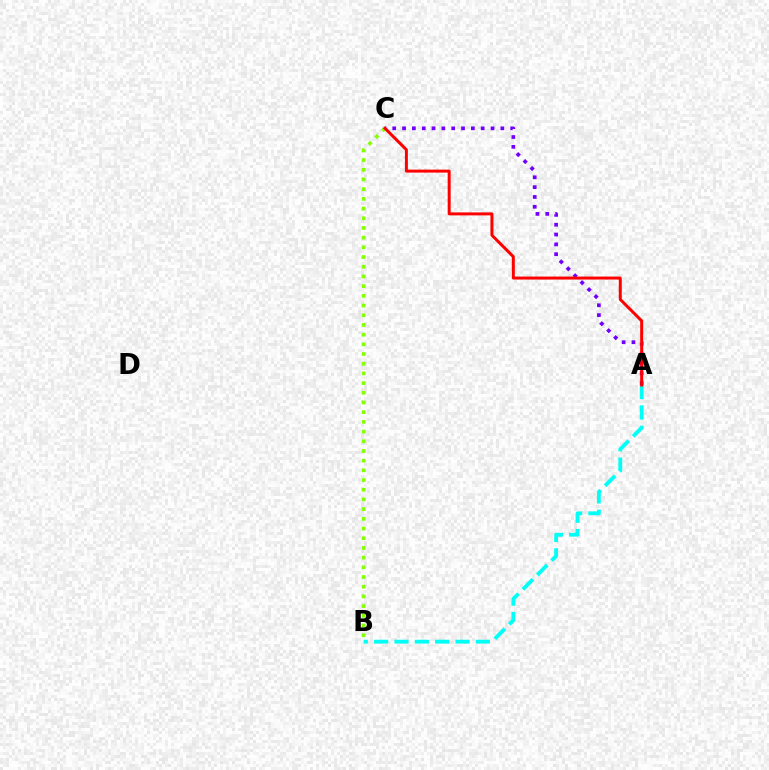{('A', 'B'): [{'color': '#00fff6', 'line_style': 'dashed', 'thickness': 2.76}], ('A', 'C'): [{'color': '#7200ff', 'line_style': 'dotted', 'thickness': 2.67}, {'color': '#ff0000', 'line_style': 'solid', 'thickness': 2.15}], ('B', 'C'): [{'color': '#84ff00', 'line_style': 'dotted', 'thickness': 2.63}]}